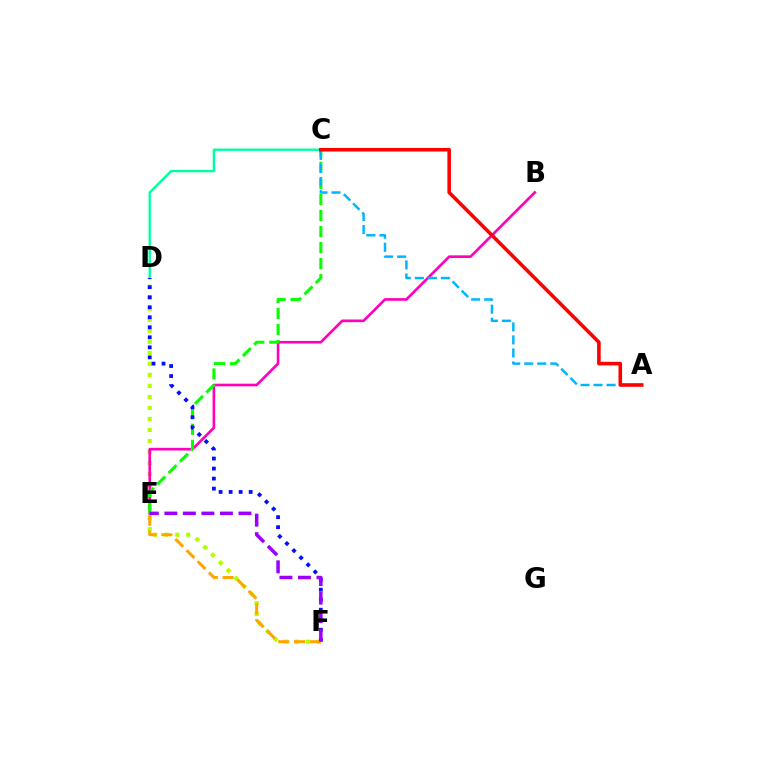{('D', 'F'): [{'color': '#b3ff00', 'line_style': 'dotted', 'thickness': 2.99}, {'color': '#0010ff', 'line_style': 'dotted', 'thickness': 2.72}], ('B', 'E'): [{'color': '#ff00bd', 'line_style': 'solid', 'thickness': 1.91}], ('C', 'D'): [{'color': '#00ff9d', 'line_style': 'solid', 'thickness': 1.7}], ('C', 'E'): [{'color': '#08ff00', 'line_style': 'dashed', 'thickness': 2.18}], ('A', 'C'): [{'color': '#00b5ff', 'line_style': 'dashed', 'thickness': 1.77}, {'color': '#ff0000', 'line_style': 'solid', 'thickness': 2.58}], ('E', 'F'): [{'color': '#ffa500', 'line_style': 'dashed', 'thickness': 2.15}, {'color': '#9b00ff', 'line_style': 'dashed', 'thickness': 2.52}]}